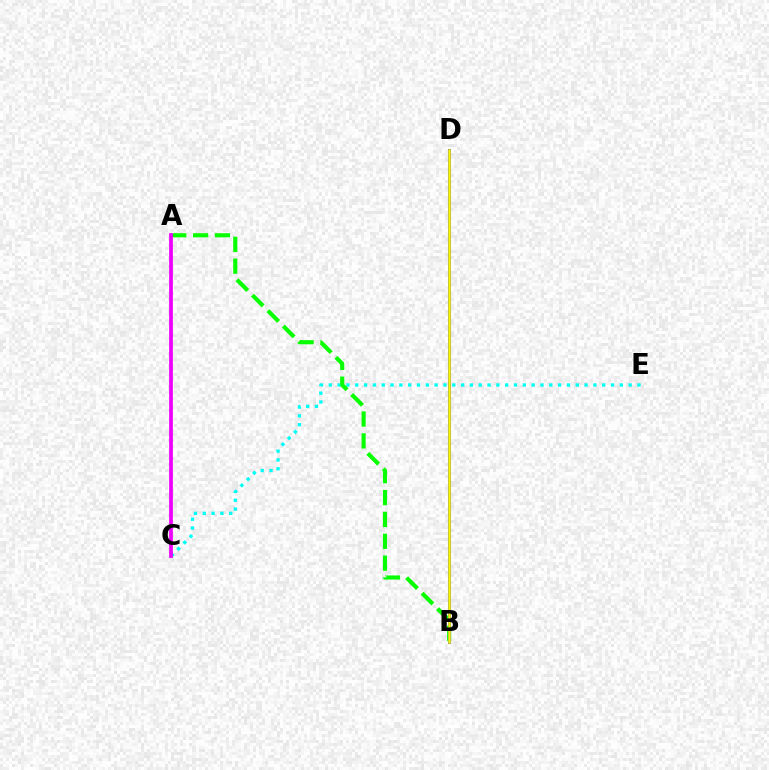{('C', 'E'): [{'color': '#00fff6', 'line_style': 'dotted', 'thickness': 2.4}], ('A', 'B'): [{'color': '#08ff00', 'line_style': 'dashed', 'thickness': 2.97}], ('B', 'D'): [{'color': '#ff0000', 'line_style': 'dashed', 'thickness': 2.17}, {'color': '#0010ff', 'line_style': 'solid', 'thickness': 2.16}, {'color': '#fcf500', 'line_style': 'solid', 'thickness': 1.88}], ('A', 'C'): [{'color': '#ee00ff', 'line_style': 'solid', 'thickness': 2.7}]}